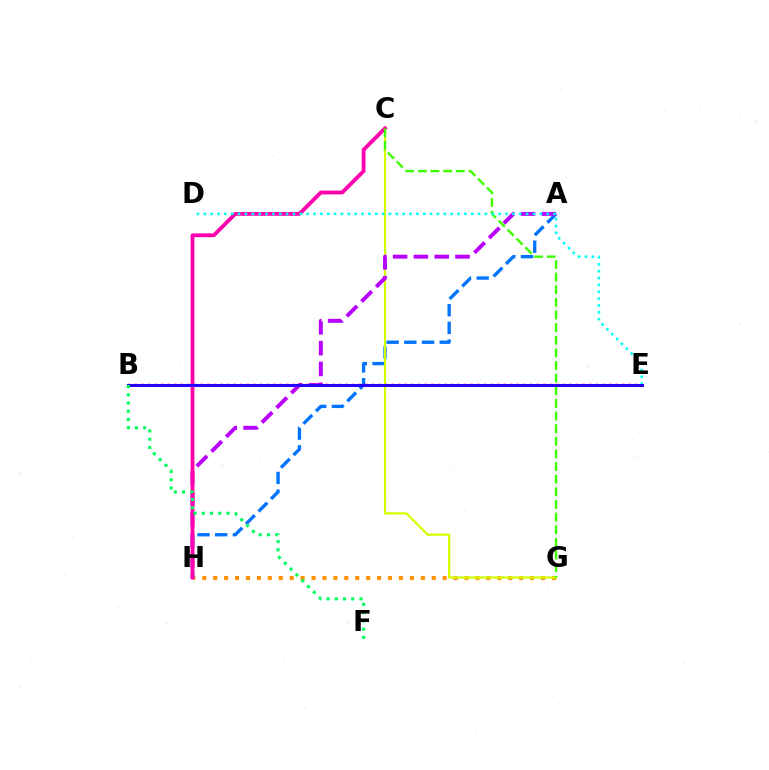{('G', 'H'): [{'color': '#ff9400', 'line_style': 'dotted', 'thickness': 2.97}], ('A', 'H'): [{'color': '#0074ff', 'line_style': 'dashed', 'thickness': 2.41}, {'color': '#b900ff', 'line_style': 'dashed', 'thickness': 2.83}], ('C', 'G'): [{'color': '#d1ff00', 'line_style': 'solid', 'thickness': 1.58}, {'color': '#3dff00', 'line_style': 'dashed', 'thickness': 1.72}], ('C', 'H'): [{'color': '#ff00ac', 'line_style': 'solid', 'thickness': 2.74}], ('B', 'E'): [{'color': '#ff0000', 'line_style': 'dotted', 'thickness': 1.79}, {'color': '#2500ff', 'line_style': 'solid', 'thickness': 2.14}], ('D', 'E'): [{'color': '#00fff6', 'line_style': 'dotted', 'thickness': 1.86}], ('B', 'F'): [{'color': '#00ff5c', 'line_style': 'dotted', 'thickness': 2.24}]}